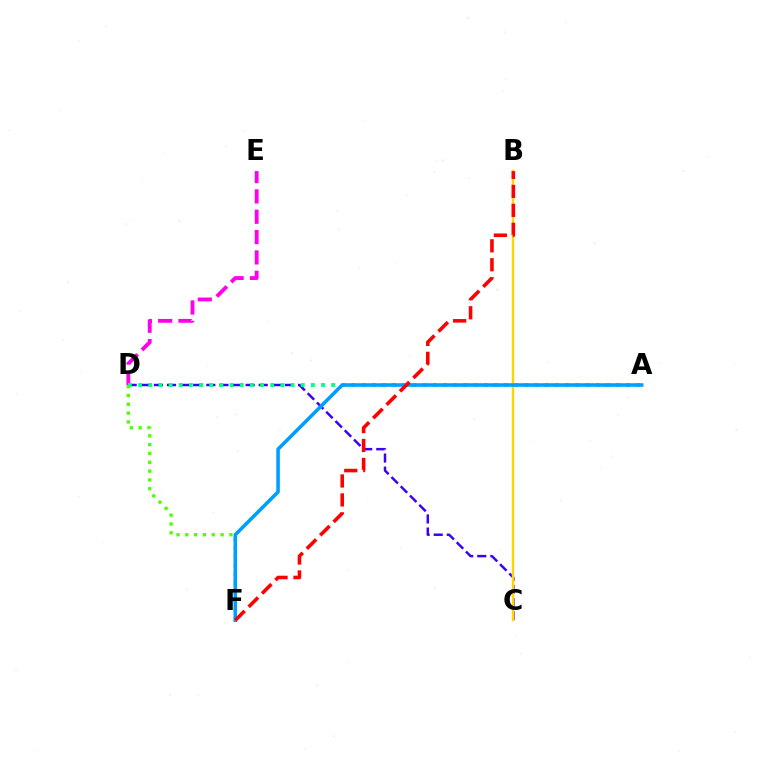{('C', 'D'): [{'color': '#3700ff', 'line_style': 'dashed', 'thickness': 1.78}], ('D', 'E'): [{'color': '#ff00ed', 'line_style': 'dashed', 'thickness': 2.76}], ('A', 'D'): [{'color': '#00ff86', 'line_style': 'dotted', 'thickness': 2.76}], ('D', 'F'): [{'color': '#4fff00', 'line_style': 'dotted', 'thickness': 2.4}], ('B', 'C'): [{'color': '#ffd500', 'line_style': 'solid', 'thickness': 1.71}], ('A', 'F'): [{'color': '#009eff', 'line_style': 'solid', 'thickness': 2.57}], ('B', 'F'): [{'color': '#ff0000', 'line_style': 'dashed', 'thickness': 2.57}]}